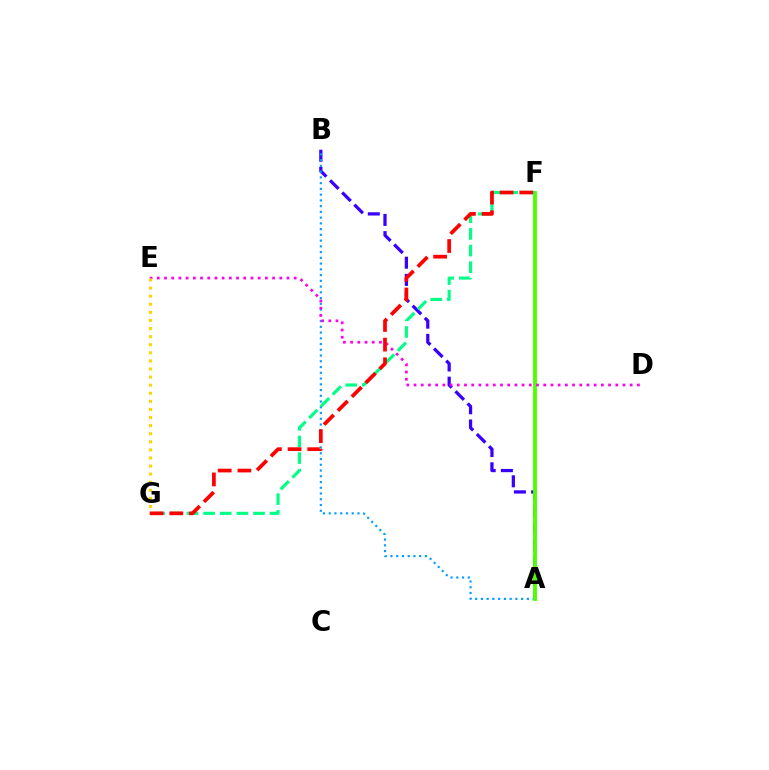{('A', 'B'): [{'color': '#3700ff', 'line_style': 'dashed', 'thickness': 2.34}, {'color': '#009eff', 'line_style': 'dotted', 'thickness': 1.56}], ('A', 'F'): [{'color': '#4fff00', 'line_style': 'solid', 'thickness': 2.78}], ('F', 'G'): [{'color': '#00ff86', 'line_style': 'dashed', 'thickness': 2.26}, {'color': '#ff0000', 'line_style': 'dashed', 'thickness': 2.67}], ('D', 'E'): [{'color': '#ff00ed', 'line_style': 'dotted', 'thickness': 1.96}], ('E', 'G'): [{'color': '#ffd500', 'line_style': 'dotted', 'thickness': 2.2}]}